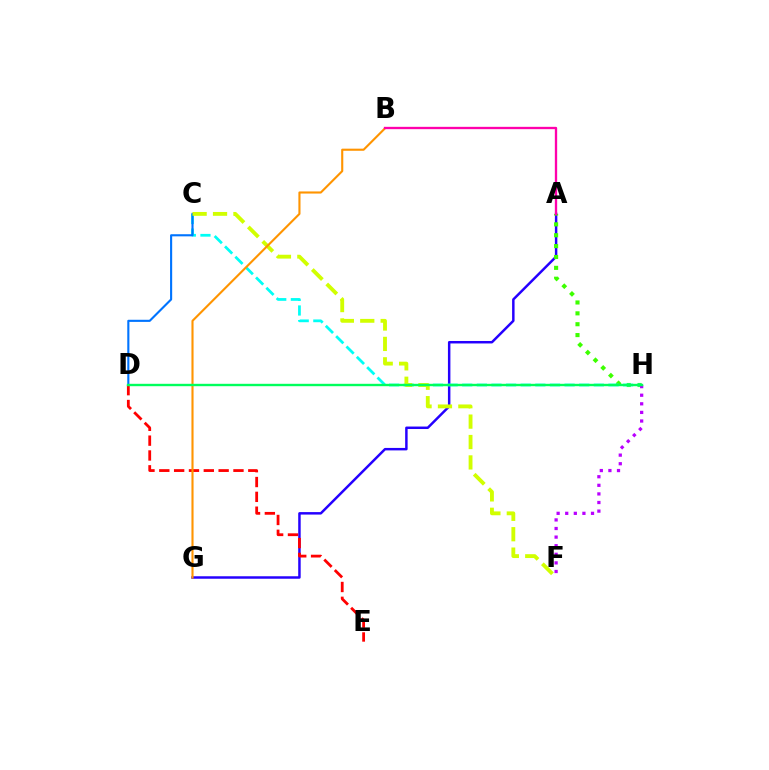{('A', 'G'): [{'color': '#2500ff', 'line_style': 'solid', 'thickness': 1.78}], ('A', 'H'): [{'color': '#3dff00', 'line_style': 'dotted', 'thickness': 2.95}], ('C', 'H'): [{'color': '#00fff6', 'line_style': 'dashed', 'thickness': 1.99}], ('F', 'H'): [{'color': '#b900ff', 'line_style': 'dotted', 'thickness': 2.34}], ('C', 'D'): [{'color': '#0074ff', 'line_style': 'solid', 'thickness': 1.53}], ('C', 'F'): [{'color': '#d1ff00', 'line_style': 'dashed', 'thickness': 2.77}], ('D', 'E'): [{'color': '#ff0000', 'line_style': 'dashed', 'thickness': 2.01}], ('B', 'G'): [{'color': '#ff9400', 'line_style': 'solid', 'thickness': 1.52}], ('D', 'H'): [{'color': '#00ff5c', 'line_style': 'solid', 'thickness': 1.72}], ('A', 'B'): [{'color': '#ff00ac', 'line_style': 'solid', 'thickness': 1.68}]}